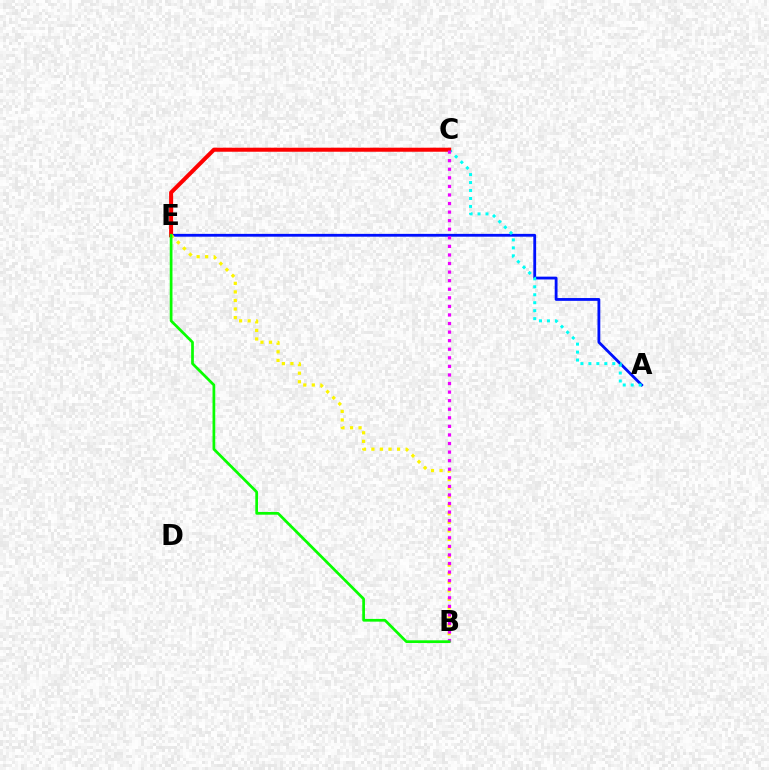{('A', 'E'): [{'color': '#0010ff', 'line_style': 'solid', 'thickness': 2.03}], ('A', 'C'): [{'color': '#00fff6', 'line_style': 'dotted', 'thickness': 2.16}], ('C', 'E'): [{'color': '#ff0000', 'line_style': 'solid', 'thickness': 2.9}], ('B', 'E'): [{'color': '#fcf500', 'line_style': 'dotted', 'thickness': 2.32}, {'color': '#08ff00', 'line_style': 'solid', 'thickness': 1.96}], ('B', 'C'): [{'color': '#ee00ff', 'line_style': 'dotted', 'thickness': 2.33}]}